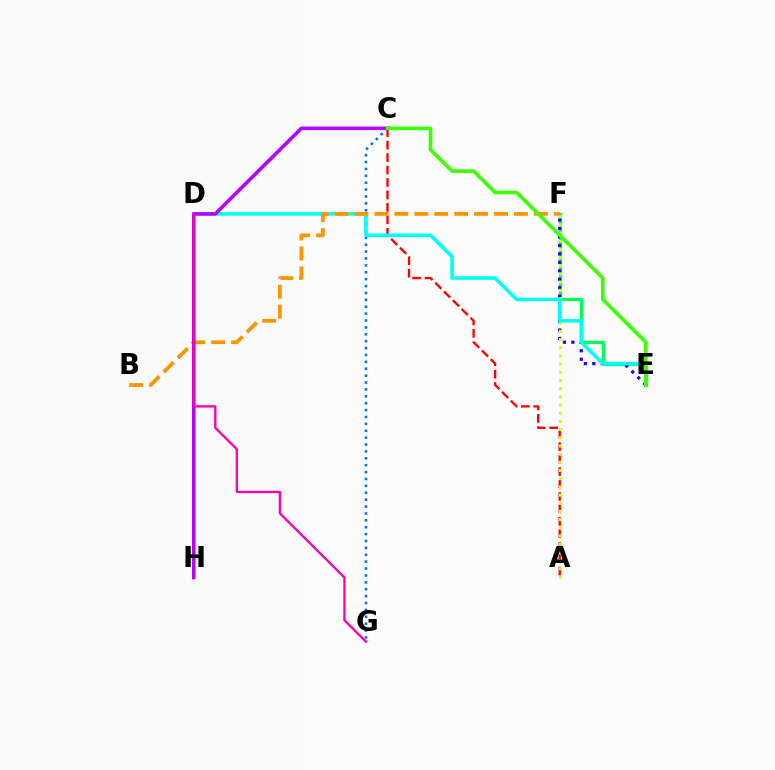{('E', 'F'): [{'color': '#00ff5c', 'line_style': 'solid', 'thickness': 2.32}, {'color': '#2500ff', 'line_style': 'dotted', 'thickness': 2.3}], ('A', 'C'): [{'color': '#ff0000', 'line_style': 'dashed', 'thickness': 1.69}], ('C', 'G'): [{'color': '#0074ff', 'line_style': 'dotted', 'thickness': 1.87}], ('A', 'F'): [{'color': '#d1ff00', 'line_style': 'dotted', 'thickness': 2.22}], ('D', 'E'): [{'color': '#00fff6', 'line_style': 'solid', 'thickness': 2.56}], ('B', 'F'): [{'color': '#ff9400', 'line_style': 'dashed', 'thickness': 2.71}], ('C', 'H'): [{'color': '#b900ff', 'line_style': 'solid', 'thickness': 2.58}], ('D', 'G'): [{'color': '#ff00ac', 'line_style': 'solid', 'thickness': 1.68}], ('C', 'E'): [{'color': '#3dff00', 'line_style': 'solid', 'thickness': 2.62}]}